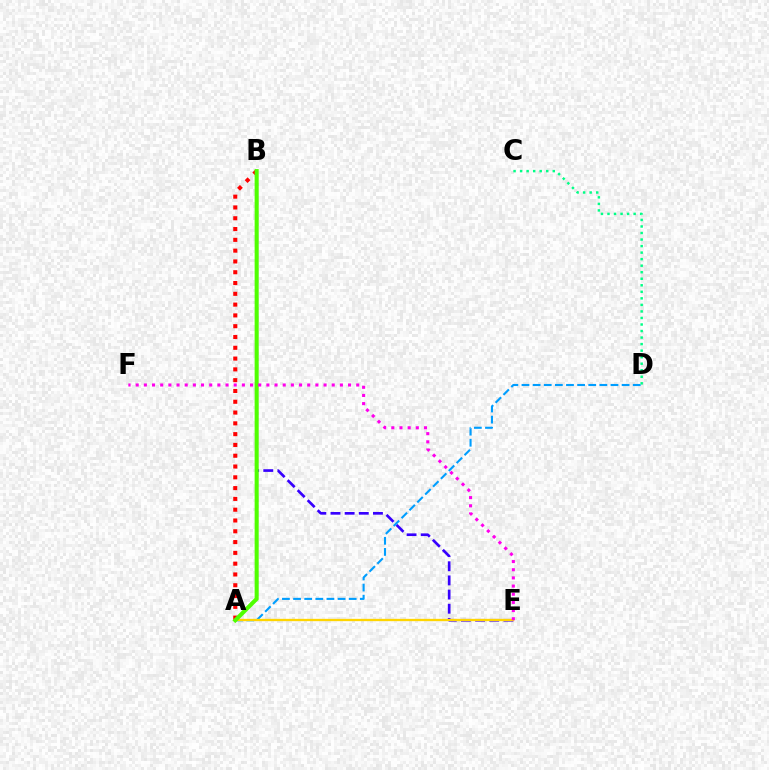{('A', 'D'): [{'color': '#009eff', 'line_style': 'dashed', 'thickness': 1.51}], ('B', 'E'): [{'color': '#3700ff', 'line_style': 'dashed', 'thickness': 1.92}], ('A', 'E'): [{'color': '#ffd500', 'line_style': 'solid', 'thickness': 1.67}], ('A', 'B'): [{'color': '#ff0000', 'line_style': 'dotted', 'thickness': 2.93}, {'color': '#4fff00', 'line_style': 'solid', 'thickness': 2.93}], ('E', 'F'): [{'color': '#ff00ed', 'line_style': 'dotted', 'thickness': 2.22}], ('C', 'D'): [{'color': '#00ff86', 'line_style': 'dotted', 'thickness': 1.78}]}